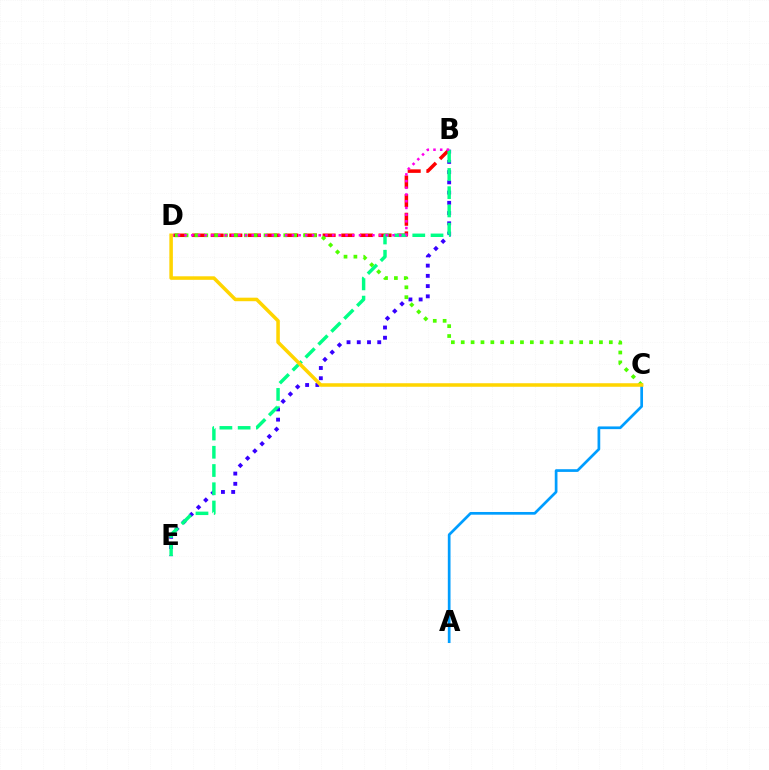{('A', 'C'): [{'color': '#009eff', 'line_style': 'solid', 'thickness': 1.95}], ('B', 'E'): [{'color': '#3700ff', 'line_style': 'dotted', 'thickness': 2.78}, {'color': '#00ff86', 'line_style': 'dashed', 'thickness': 2.48}], ('B', 'D'): [{'color': '#ff0000', 'line_style': 'dashed', 'thickness': 2.53}, {'color': '#ff00ed', 'line_style': 'dotted', 'thickness': 1.82}], ('C', 'D'): [{'color': '#4fff00', 'line_style': 'dotted', 'thickness': 2.68}, {'color': '#ffd500', 'line_style': 'solid', 'thickness': 2.54}]}